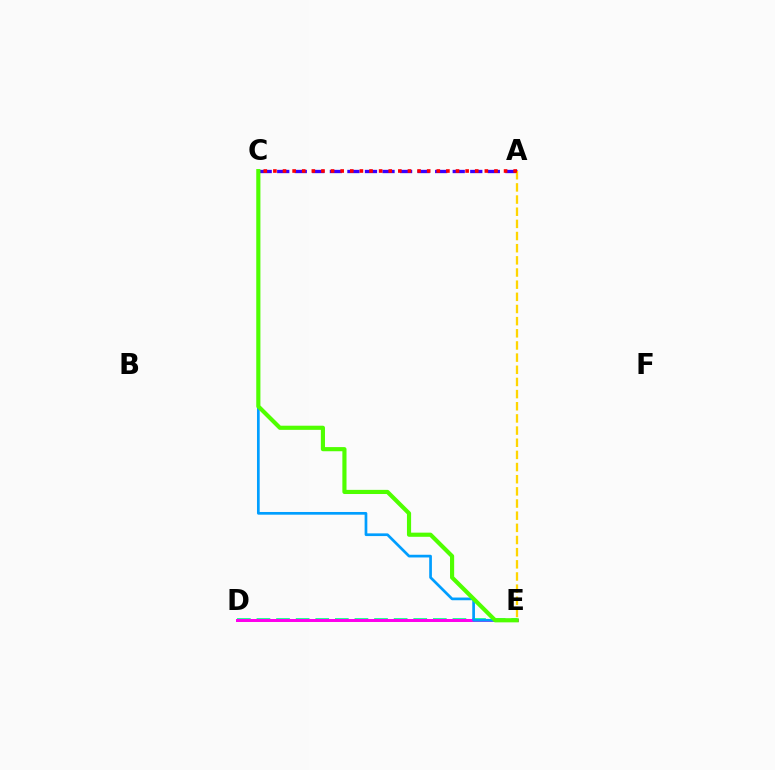{('D', 'E'): [{'color': '#00ff86', 'line_style': 'dashed', 'thickness': 2.66}, {'color': '#ff00ed', 'line_style': 'solid', 'thickness': 2.15}], ('A', 'C'): [{'color': '#3700ff', 'line_style': 'dashed', 'thickness': 2.38}, {'color': '#ff0000', 'line_style': 'dotted', 'thickness': 2.61}], ('C', 'E'): [{'color': '#009eff', 'line_style': 'solid', 'thickness': 1.94}, {'color': '#4fff00', 'line_style': 'solid', 'thickness': 2.98}], ('A', 'E'): [{'color': '#ffd500', 'line_style': 'dashed', 'thickness': 1.65}]}